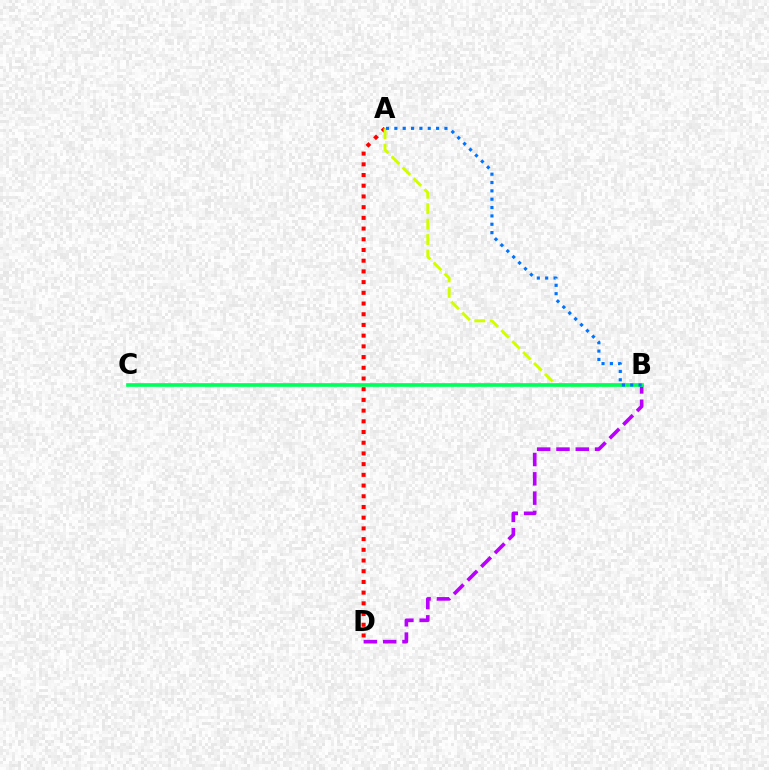{('B', 'D'): [{'color': '#b900ff', 'line_style': 'dashed', 'thickness': 2.62}], ('A', 'D'): [{'color': '#ff0000', 'line_style': 'dotted', 'thickness': 2.91}], ('A', 'B'): [{'color': '#d1ff00', 'line_style': 'dashed', 'thickness': 2.1}, {'color': '#0074ff', 'line_style': 'dotted', 'thickness': 2.27}], ('B', 'C'): [{'color': '#00ff5c', 'line_style': 'solid', 'thickness': 2.64}]}